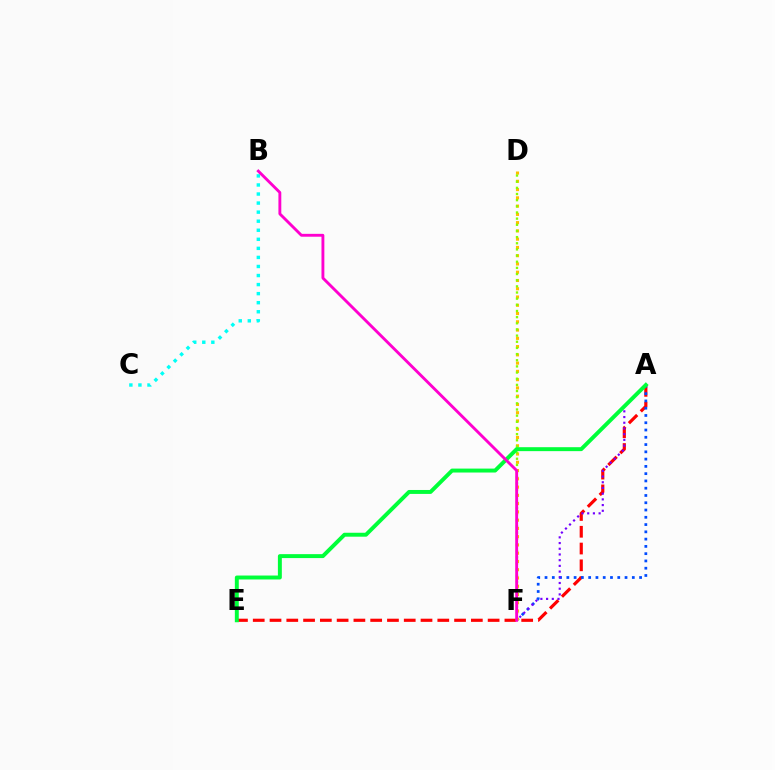{('A', 'E'): [{'color': '#ff0000', 'line_style': 'dashed', 'thickness': 2.28}, {'color': '#00ff39', 'line_style': 'solid', 'thickness': 2.84}], ('A', 'F'): [{'color': '#004bff', 'line_style': 'dotted', 'thickness': 1.98}, {'color': '#7200ff', 'line_style': 'dotted', 'thickness': 1.55}], ('D', 'F'): [{'color': '#ffbd00', 'line_style': 'dotted', 'thickness': 2.25}, {'color': '#84ff00', 'line_style': 'dotted', 'thickness': 1.67}], ('B', 'C'): [{'color': '#00fff6', 'line_style': 'dotted', 'thickness': 2.46}], ('B', 'F'): [{'color': '#ff00cf', 'line_style': 'solid', 'thickness': 2.07}]}